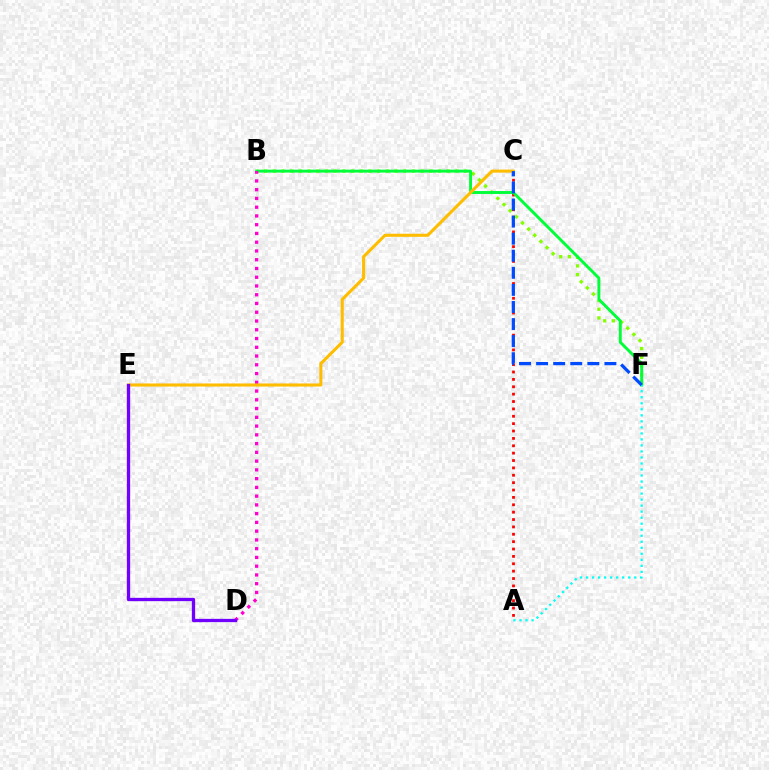{('B', 'F'): [{'color': '#84ff00', 'line_style': 'dotted', 'thickness': 2.36}, {'color': '#00ff39', 'line_style': 'solid', 'thickness': 2.1}], ('A', 'C'): [{'color': '#ff0000', 'line_style': 'dotted', 'thickness': 2.0}], ('B', 'D'): [{'color': '#ff00cf', 'line_style': 'dotted', 'thickness': 2.38}], ('C', 'E'): [{'color': '#ffbd00', 'line_style': 'solid', 'thickness': 2.21}], ('A', 'F'): [{'color': '#00fff6', 'line_style': 'dotted', 'thickness': 1.64}], ('D', 'E'): [{'color': '#7200ff', 'line_style': 'solid', 'thickness': 2.37}], ('C', 'F'): [{'color': '#004bff', 'line_style': 'dashed', 'thickness': 2.32}]}